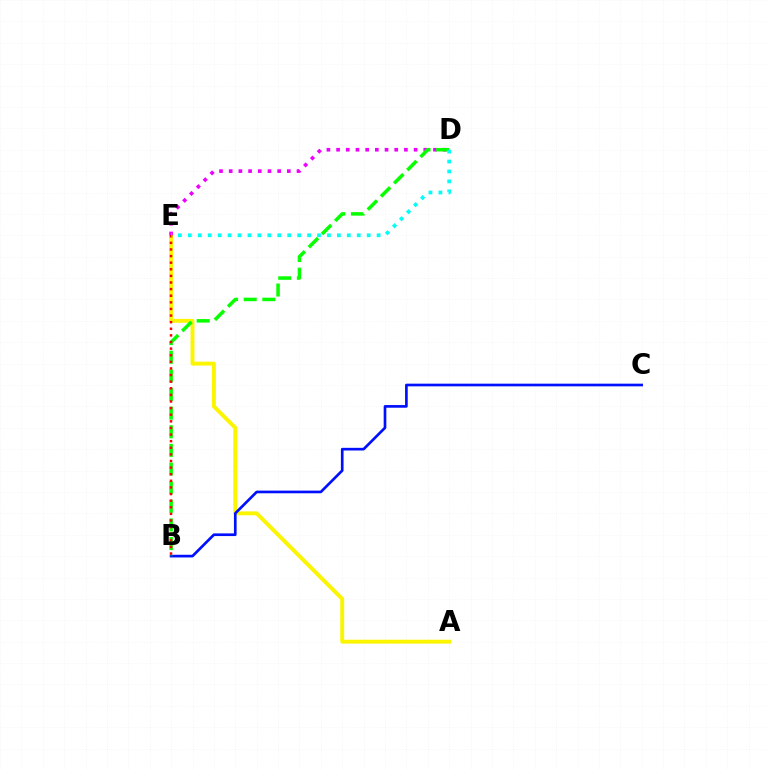{('A', 'E'): [{'color': '#fcf500', 'line_style': 'solid', 'thickness': 2.81}], ('D', 'E'): [{'color': '#ee00ff', 'line_style': 'dotted', 'thickness': 2.63}, {'color': '#00fff6', 'line_style': 'dotted', 'thickness': 2.7}], ('B', 'C'): [{'color': '#0010ff', 'line_style': 'solid', 'thickness': 1.92}], ('B', 'D'): [{'color': '#08ff00', 'line_style': 'dashed', 'thickness': 2.53}], ('B', 'E'): [{'color': '#ff0000', 'line_style': 'dotted', 'thickness': 1.8}]}